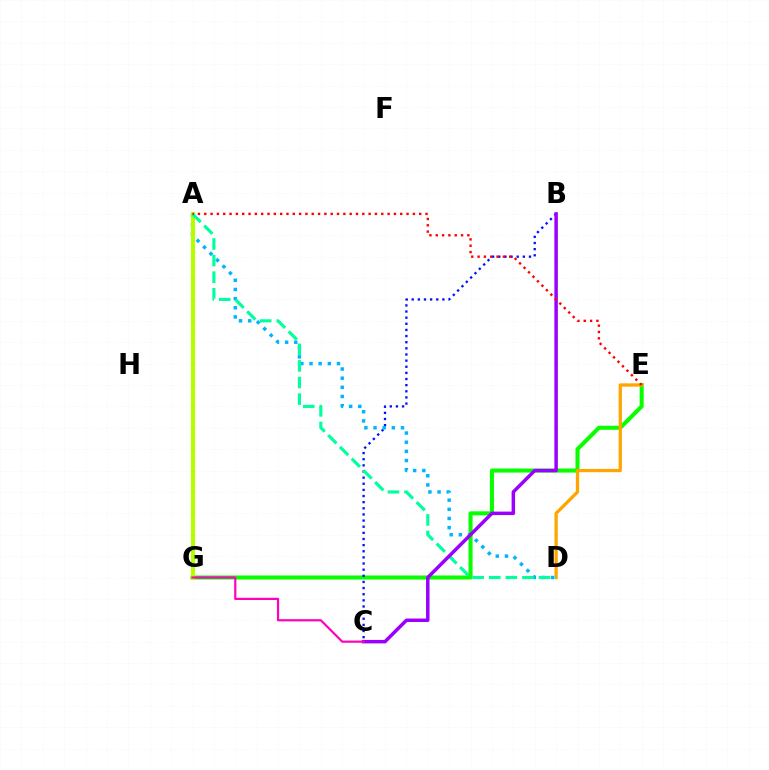{('E', 'G'): [{'color': '#08ff00', 'line_style': 'solid', 'thickness': 2.92}], ('B', 'C'): [{'color': '#0010ff', 'line_style': 'dotted', 'thickness': 1.67}, {'color': '#9b00ff', 'line_style': 'solid', 'thickness': 2.51}], ('A', 'D'): [{'color': '#00b5ff', 'line_style': 'dotted', 'thickness': 2.49}, {'color': '#00ff9d', 'line_style': 'dashed', 'thickness': 2.25}], ('D', 'E'): [{'color': '#ffa500', 'line_style': 'solid', 'thickness': 2.36}], ('A', 'G'): [{'color': '#b3ff00', 'line_style': 'solid', 'thickness': 2.96}], ('C', 'G'): [{'color': '#ff00bd', 'line_style': 'solid', 'thickness': 1.58}], ('A', 'E'): [{'color': '#ff0000', 'line_style': 'dotted', 'thickness': 1.72}]}